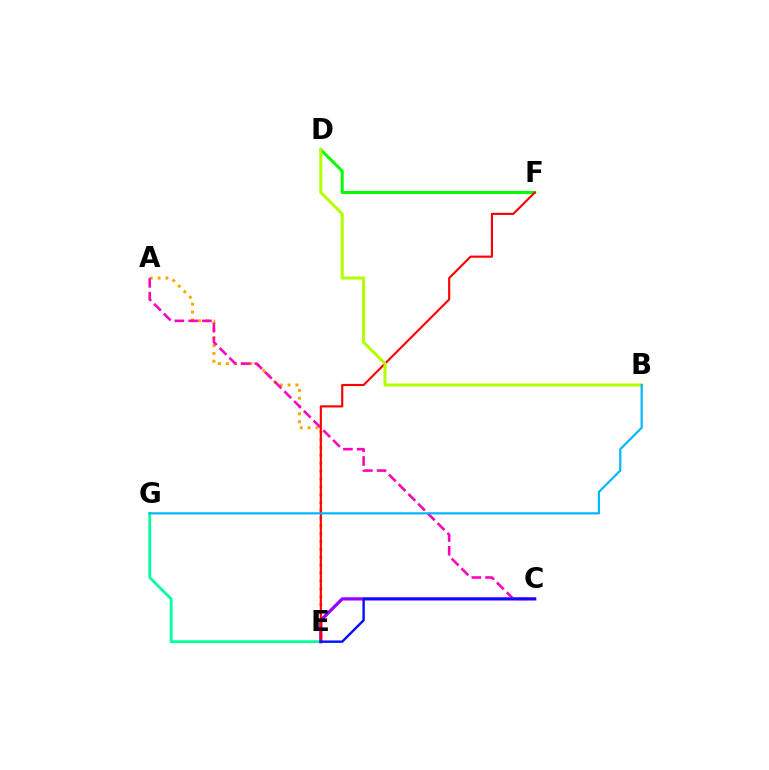{('A', 'E'): [{'color': '#ffa500', 'line_style': 'dotted', 'thickness': 2.13}], ('A', 'C'): [{'color': '#ff00bd', 'line_style': 'dashed', 'thickness': 1.87}], ('E', 'G'): [{'color': '#00ff9d', 'line_style': 'solid', 'thickness': 2.01}], ('D', 'F'): [{'color': '#08ff00', 'line_style': 'solid', 'thickness': 2.14}], ('C', 'E'): [{'color': '#9b00ff', 'line_style': 'solid', 'thickness': 2.34}, {'color': '#0010ff', 'line_style': 'solid', 'thickness': 1.74}], ('E', 'F'): [{'color': '#ff0000', 'line_style': 'solid', 'thickness': 1.54}], ('B', 'D'): [{'color': '#b3ff00', 'line_style': 'solid', 'thickness': 2.18}], ('B', 'G'): [{'color': '#00b5ff', 'line_style': 'solid', 'thickness': 1.56}]}